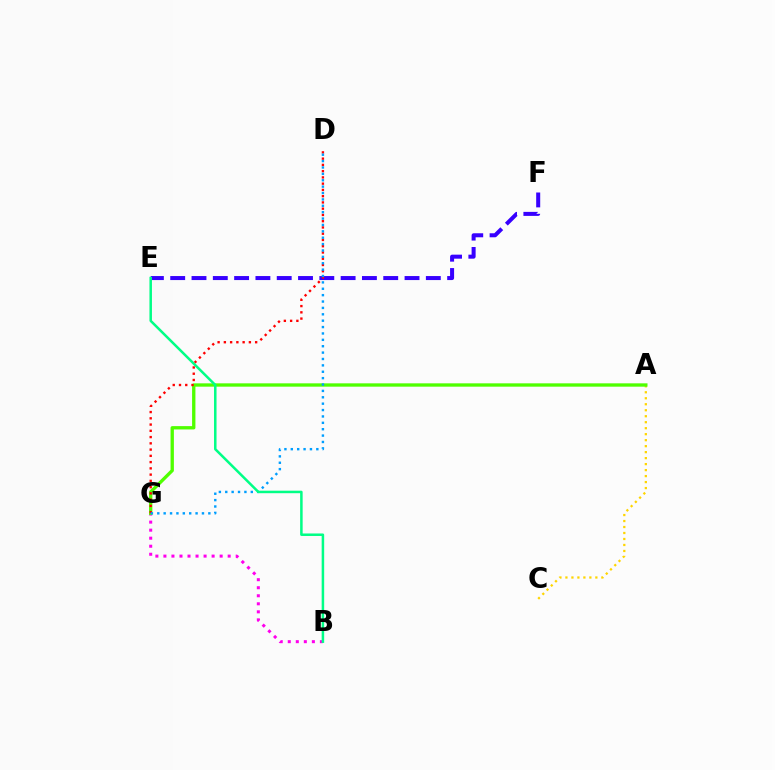{('B', 'G'): [{'color': '#ff00ed', 'line_style': 'dotted', 'thickness': 2.18}], ('A', 'C'): [{'color': '#ffd500', 'line_style': 'dotted', 'thickness': 1.63}], ('A', 'G'): [{'color': '#4fff00', 'line_style': 'solid', 'thickness': 2.39}], ('E', 'F'): [{'color': '#3700ff', 'line_style': 'dashed', 'thickness': 2.89}], ('D', 'G'): [{'color': '#ff0000', 'line_style': 'dotted', 'thickness': 1.7}, {'color': '#009eff', 'line_style': 'dotted', 'thickness': 1.73}], ('B', 'E'): [{'color': '#00ff86', 'line_style': 'solid', 'thickness': 1.81}]}